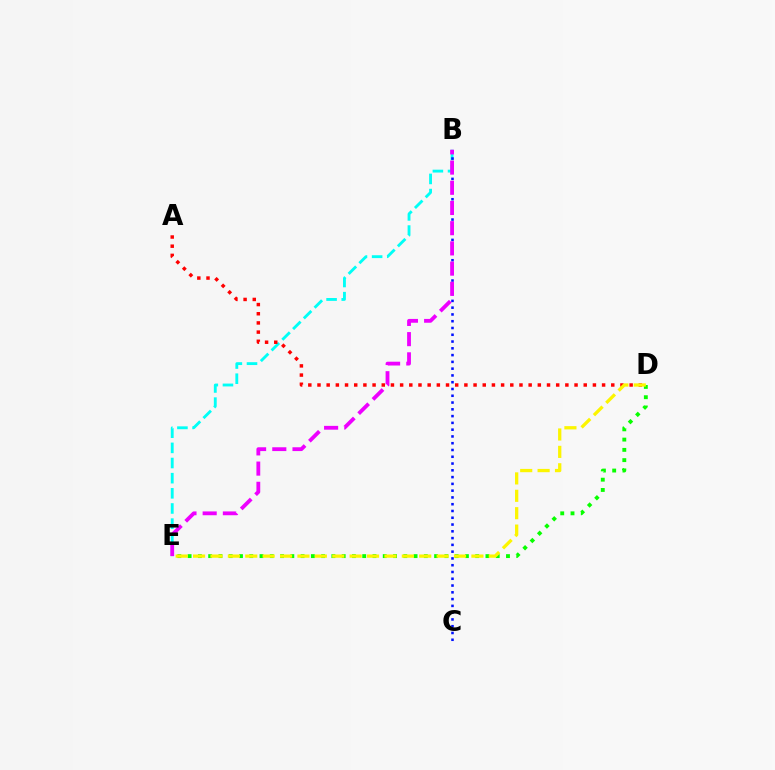{('D', 'E'): [{'color': '#08ff00', 'line_style': 'dotted', 'thickness': 2.79}, {'color': '#fcf500', 'line_style': 'dashed', 'thickness': 2.36}], ('B', 'E'): [{'color': '#00fff6', 'line_style': 'dashed', 'thickness': 2.06}, {'color': '#ee00ff', 'line_style': 'dashed', 'thickness': 2.74}], ('B', 'C'): [{'color': '#0010ff', 'line_style': 'dotted', 'thickness': 1.84}], ('A', 'D'): [{'color': '#ff0000', 'line_style': 'dotted', 'thickness': 2.49}]}